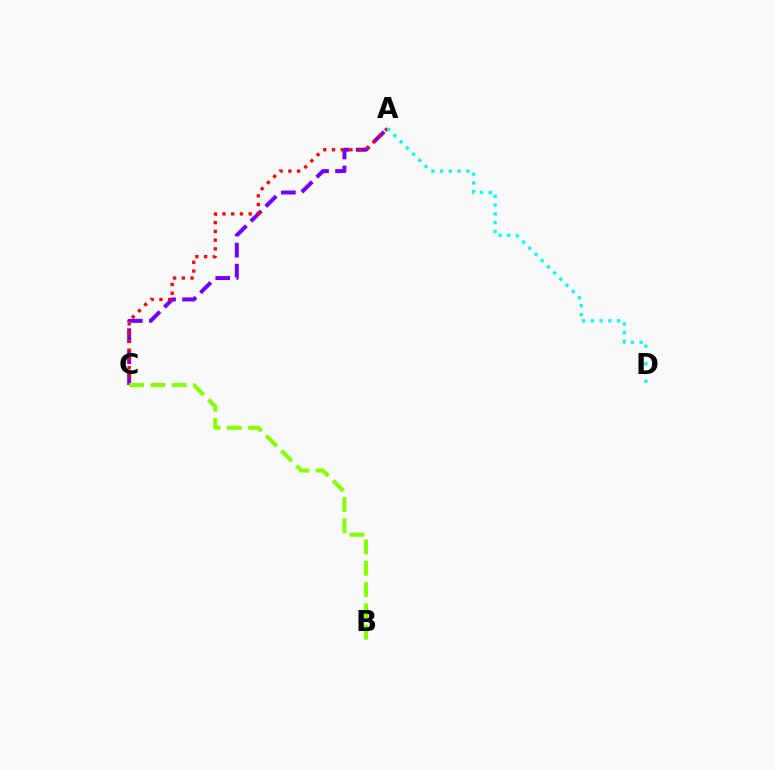{('A', 'C'): [{'color': '#7200ff', 'line_style': 'dashed', 'thickness': 2.85}, {'color': '#ff0000', 'line_style': 'dotted', 'thickness': 2.37}], ('A', 'D'): [{'color': '#00fff6', 'line_style': 'dotted', 'thickness': 2.38}], ('B', 'C'): [{'color': '#84ff00', 'line_style': 'dashed', 'thickness': 2.9}]}